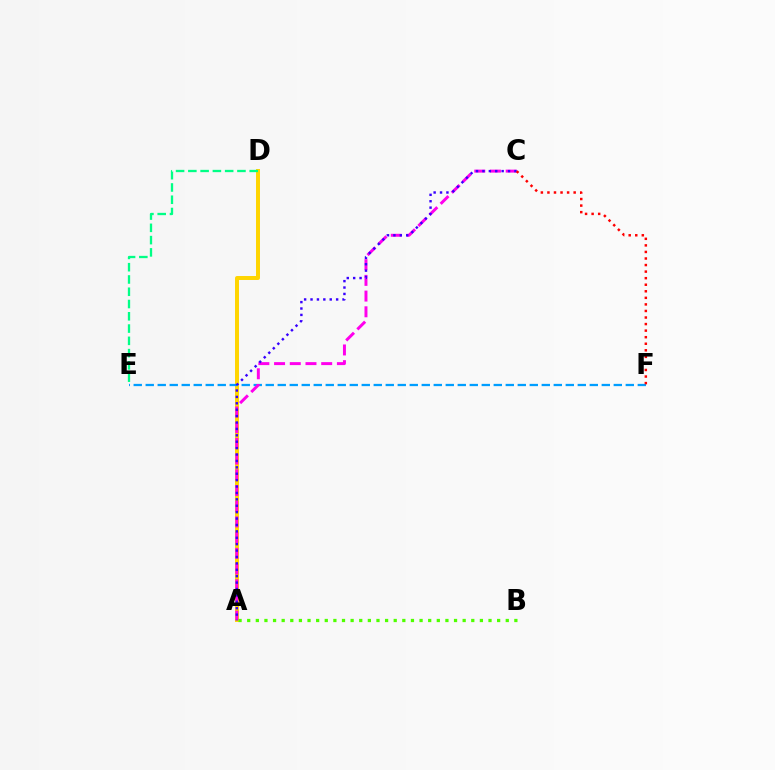{('A', 'D'): [{'color': '#ffd500', 'line_style': 'solid', 'thickness': 2.85}], ('E', 'F'): [{'color': '#009eff', 'line_style': 'dashed', 'thickness': 1.63}], ('A', 'C'): [{'color': '#ff00ed', 'line_style': 'dashed', 'thickness': 2.13}, {'color': '#3700ff', 'line_style': 'dotted', 'thickness': 1.74}], ('D', 'E'): [{'color': '#00ff86', 'line_style': 'dashed', 'thickness': 1.67}], ('A', 'B'): [{'color': '#4fff00', 'line_style': 'dotted', 'thickness': 2.34}], ('C', 'F'): [{'color': '#ff0000', 'line_style': 'dotted', 'thickness': 1.78}]}